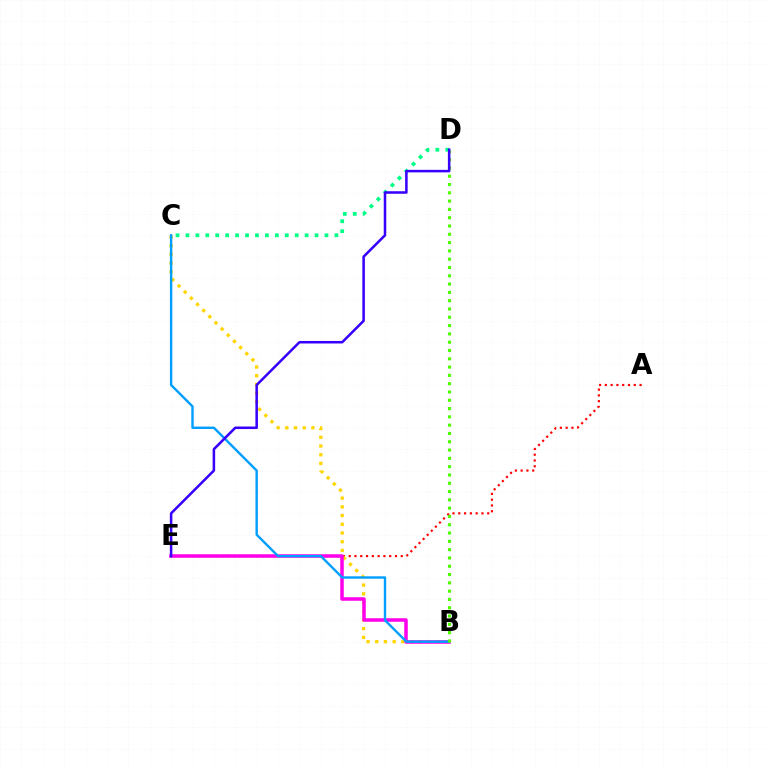{('A', 'E'): [{'color': '#ff0000', 'line_style': 'dotted', 'thickness': 1.57}], ('B', 'C'): [{'color': '#ffd500', 'line_style': 'dotted', 'thickness': 2.37}, {'color': '#009eff', 'line_style': 'solid', 'thickness': 1.73}], ('B', 'E'): [{'color': '#ff00ed', 'line_style': 'solid', 'thickness': 2.52}], ('C', 'D'): [{'color': '#00ff86', 'line_style': 'dotted', 'thickness': 2.7}], ('B', 'D'): [{'color': '#4fff00', 'line_style': 'dotted', 'thickness': 2.25}], ('D', 'E'): [{'color': '#3700ff', 'line_style': 'solid', 'thickness': 1.82}]}